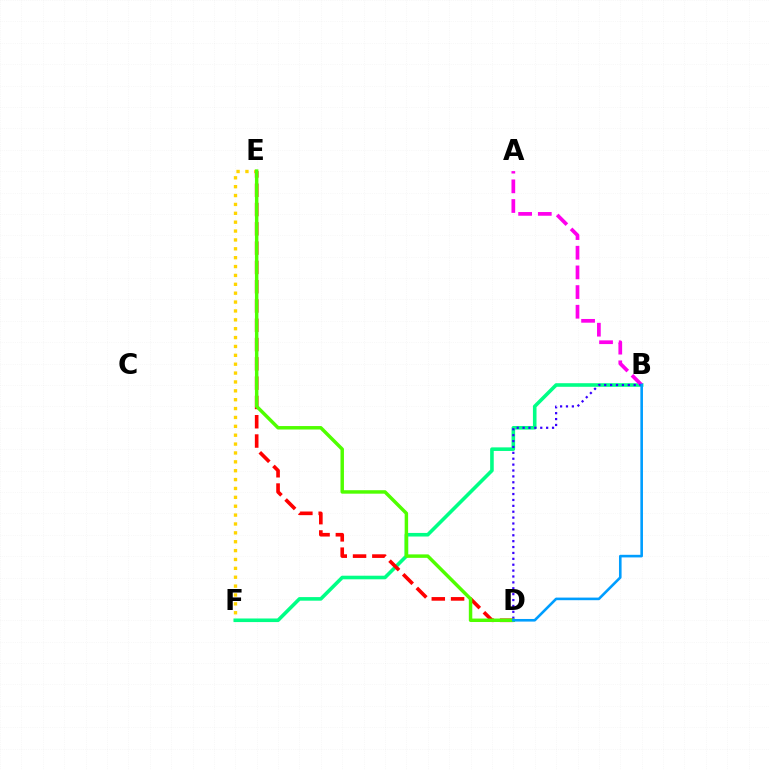{('E', 'F'): [{'color': '#ffd500', 'line_style': 'dotted', 'thickness': 2.41}], ('B', 'F'): [{'color': '#00ff86', 'line_style': 'solid', 'thickness': 2.59}], ('A', 'B'): [{'color': '#ff00ed', 'line_style': 'dashed', 'thickness': 2.67}], ('D', 'E'): [{'color': '#ff0000', 'line_style': 'dashed', 'thickness': 2.62}, {'color': '#4fff00', 'line_style': 'solid', 'thickness': 2.49}], ('B', 'D'): [{'color': '#3700ff', 'line_style': 'dotted', 'thickness': 1.6}, {'color': '#009eff', 'line_style': 'solid', 'thickness': 1.88}]}